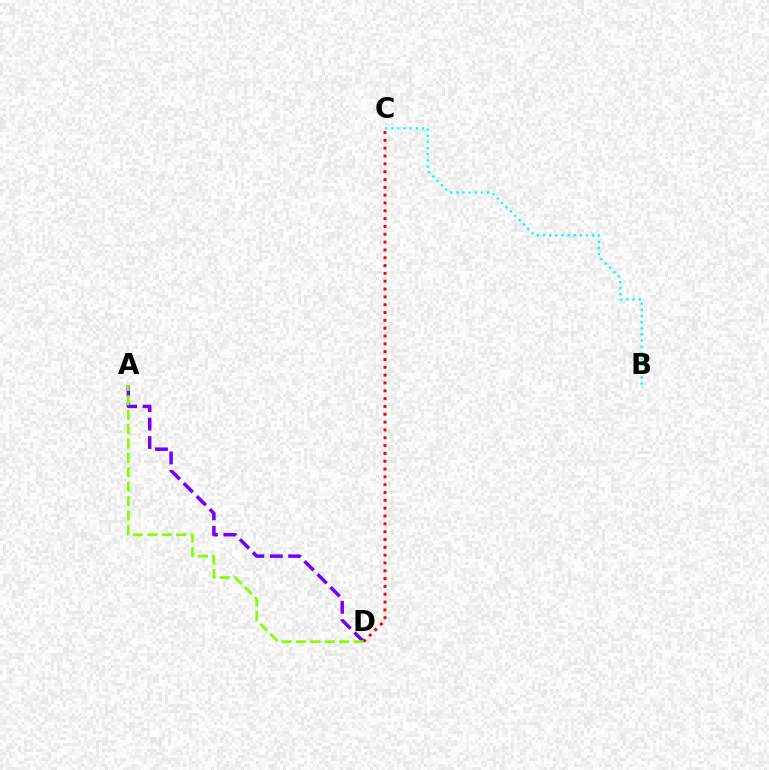{('C', 'D'): [{'color': '#ff0000', 'line_style': 'dotted', 'thickness': 2.13}], ('A', 'D'): [{'color': '#7200ff', 'line_style': 'dashed', 'thickness': 2.5}, {'color': '#84ff00', 'line_style': 'dashed', 'thickness': 1.96}], ('B', 'C'): [{'color': '#00fff6', 'line_style': 'dotted', 'thickness': 1.67}]}